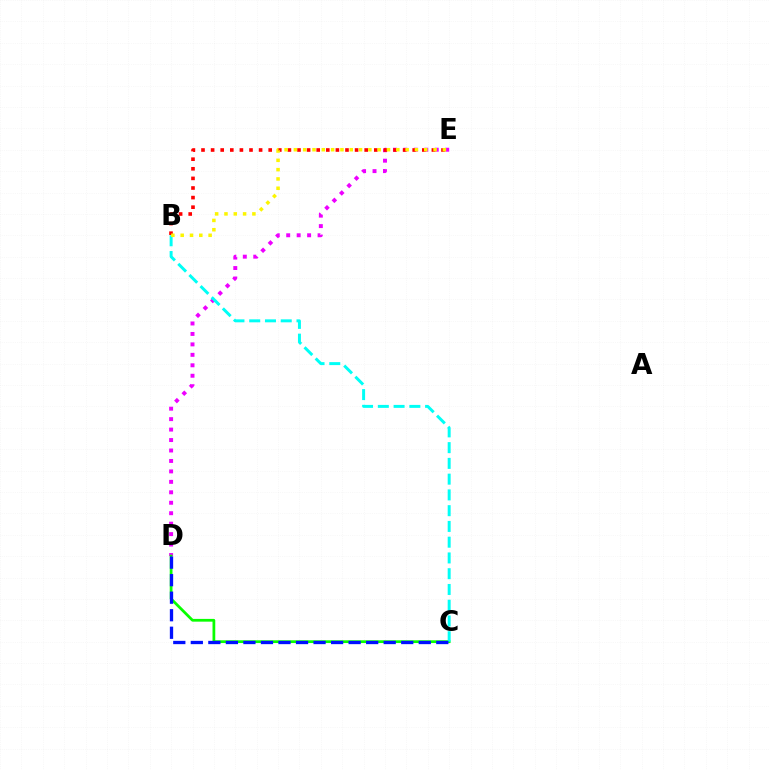{('D', 'E'): [{'color': '#ee00ff', 'line_style': 'dotted', 'thickness': 2.84}], ('C', 'D'): [{'color': '#08ff00', 'line_style': 'solid', 'thickness': 1.98}, {'color': '#0010ff', 'line_style': 'dashed', 'thickness': 2.38}], ('B', 'E'): [{'color': '#ff0000', 'line_style': 'dotted', 'thickness': 2.61}, {'color': '#fcf500', 'line_style': 'dotted', 'thickness': 2.53}], ('B', 'C'): [{'color': '#00fff6', 'line_style': 'dashed', 'thickness': 2.14}]}